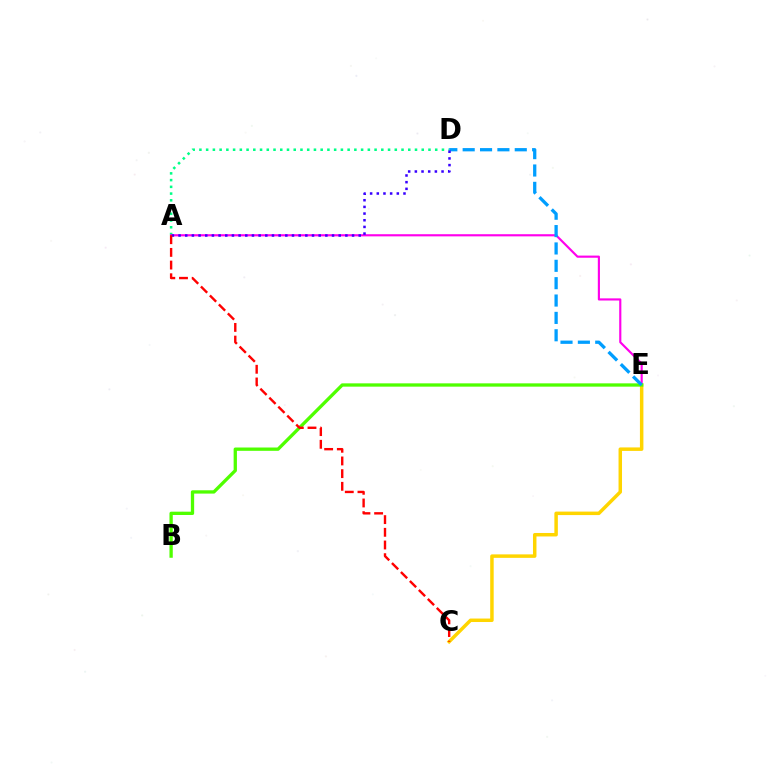{('A', 'D'): [{'color': '#00ff86', 'line_style': 'dotted', 'thickness': 1.83}, {'color': '#3700ff', 'line_style': 'dotted', 'thickness': 1.81}], ('A', 'E'): [{'color': '#ff00ed', 'line_style': 'solid', 'thickness': 1.55}], ('C', 'E'): [{'color': '#ffd500', 'line_style': 'solid', 'thickness': 2.5}], ('B', 'E'): [{'color': '#4fff00', 'line_style': 'solid', 'thickness': 2.38}], ('D', 'E'): [{'color': '#009eff', 'line_style': 'dashed', 'thickness': 2.36}], ('A', 'C'): [{'color': '#ff0000', 'line_style': 'dashed', 'thickness': 1.72}]}